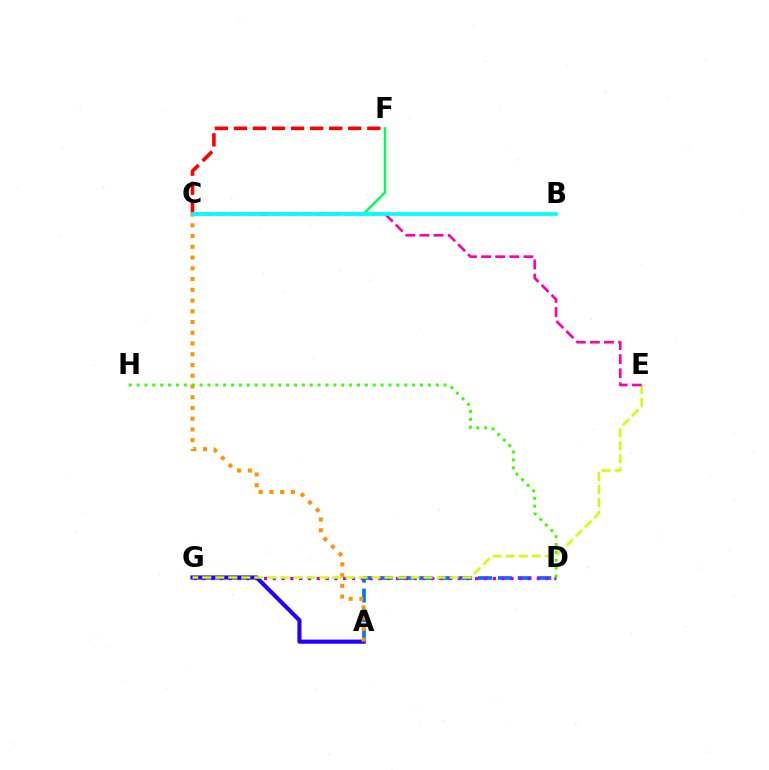{('C', 'F'): [{'color': '#00ff5c', 'line_style': 'solid', 'thickness': 1.74}, {'color': '#ff0000', 'line_style': 'dashed', 'thickness': 2.59}], ('A', 'D'): [{'color': '#0074ff', 'line_style': 'dashed', 'thickness': 2.69}], ('D', 'G'): [{'color': '#b900ff', 'line_style': 'dotted', 'thickness': 2.39}], ('A', 'G'): [{'color': '#2500ff', 'line_style': 'solid', 'thickness': 2.97}], ('A', 'C'): [{'color': '#ff9400', 'line_style': 'dotted', 'thickness': 2.92}], ('E', 'G'): [{'color': '#d1ff00', 'line_style': 'dashed', 'thickness': 1.77}], ('C', 'E'): [{'color': '#ff00ac', 'line_style': 'dashed', 'thickness': 1.92}], ('B', 'C'): [{'color': '#00fff6', 'line_style': 'solid', 'thickness': 2.68}], ('D', 'H'): [{'color': '#3dff00', 'line_style': 'dotted', 'thickness': 2.14}]}